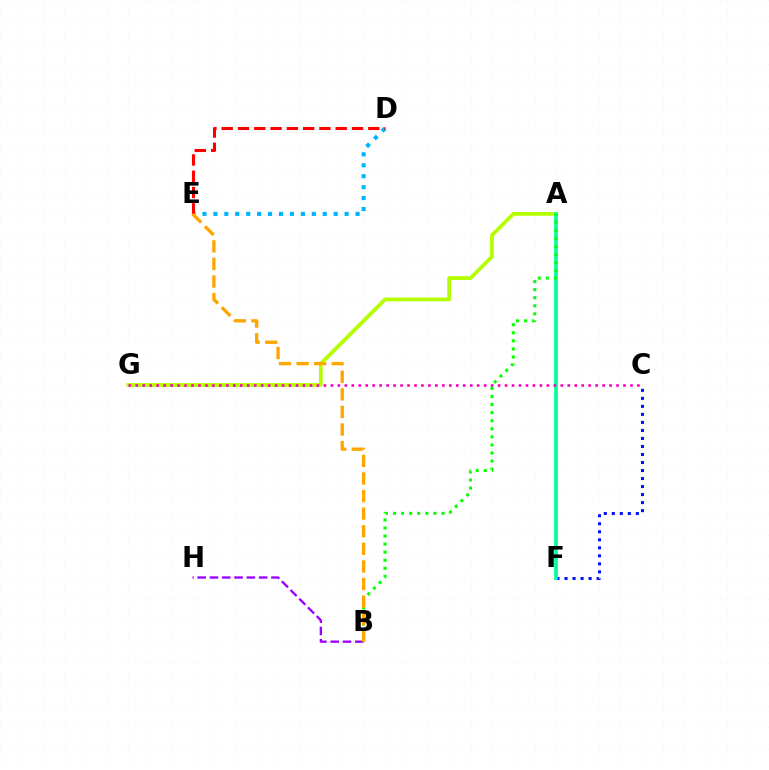{('C', 'F'): [{'color': '#0010ff', 'line_style': 'dotted', 'thickness': 2.18}], ('A', 'G'): [{'color': '#b3ff00', 'line_style': 'solid', 'thickness': 2.71}], ('A', 'F'): [{'color': '#00ff9d', 'line_style': 'solid', 'thickness': 2.65}], ('B', 'H'): [{'color': '#9b00ff', 'line_style': 'dashed', 'thickness': 1.67}], ('A', 'B'): [{'color': '#08ff00', 'line_style': 'dotted', 'thickness': 2.19}], ('C', 'G'): [{'color': '#ff00bd', 'line_style': 'dotted', 'thickness': 1.89}], ('D', 'E'): [{'color': '#00b5ff', 'line_style': 'dotted', 'thickness': 2.97}, {'color': '#ff0000', 'line_style': 'dashed', 'thickness': 2.21}], ('B', 'E'): [{'color': '#ffa500', 'line_style': 'dashed', 'thickness': 2.39}]}